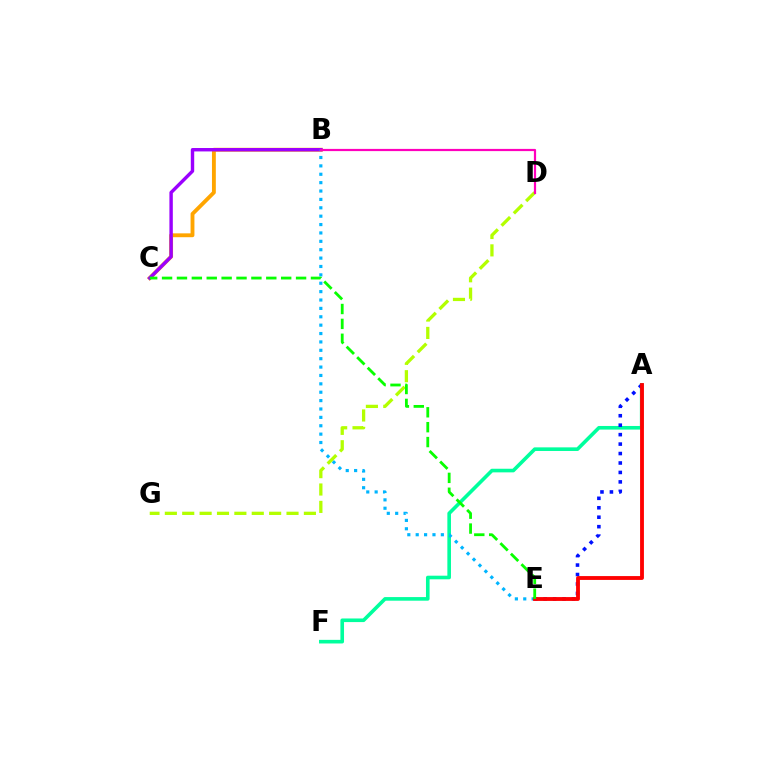{('A', 'F'): [{'color': '#00ff9d', 'line_style': 'solid', 'thickness': 2.6}], ('B', 'C'): [{'color': '#ffa500', 'line_style': 'solid', 'thickness': 2.78}, {'color': '#9b00ff', 'line_style': 'solid', 'thickness': 2.46}], ('B', 'E'): [{'color': '#00b5ff', 'line_style': 'dotted', 'thickness': 2.28}], ('A', 'E'): [{'color': '#0010ff', 'line_style': 'dotted', 'thickness': 2.57}, {'color': '#ff0000', 'line_style': 'solid', 'thickness': 2.76}], ('D', 'G'): [{'color': '#b3ff00', 'line_style': 'dashed', 'thickness': 2.36}], ('C', 'E'): [{'color': '#08ff00', 'line_style': 'dashed', 'thickness': 2.02}], ('B', 'D'): [{'color': '#ff00bd', 'line_style': 'solid', 'thickness': 1.59}]}